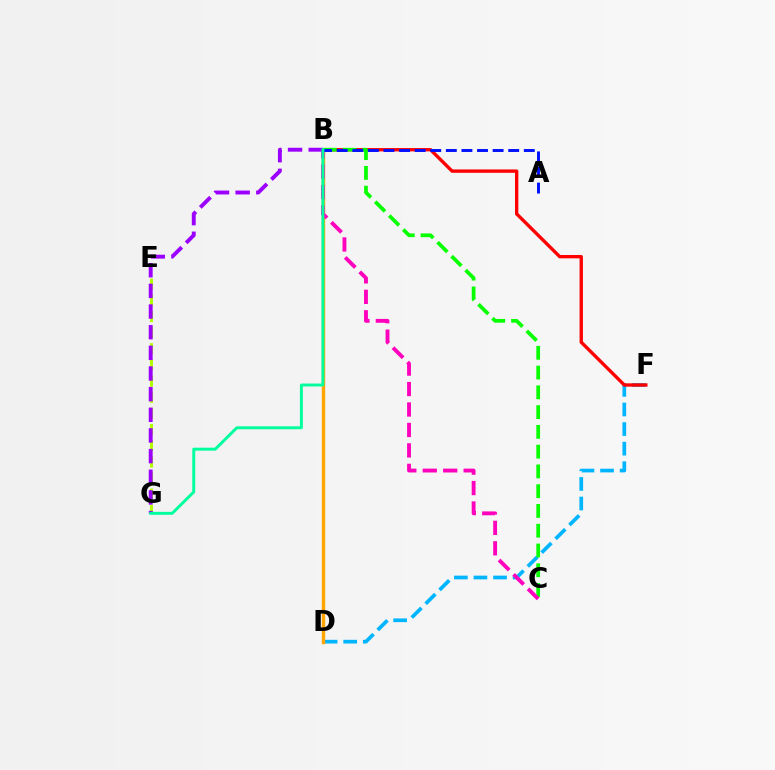{('D', 'F'): [{'color': '#00b5ff', 'line_style': 'dashed', 'thickness': 2.66}], ('E', 'G'): [{'color': '#b3ff00', 'line_style': 'dashed', 'thickness': 2.2}], ('B', 'F'): [{'color': '#ff0000', 'line_style': 'solid', 'thickness': 2.41}], ('B', 'D'): [{'color': '#ffa500', 'line_style': 'solid', 'thickness': 2.46}], ('B', 'C'): [{'color': '#08ff00', 'line_style': 'dashed', 'thickness': 2.69}, {'color': '#ff00bd', 'line_style': 'dashed', 'thickness': 2.78}], ('B', 'G'): [{'color': '#9b00ff', 'line_style': 'dashed', 'thickness': 2.81}, {'color': '#00ff9d', 'line_style': 'solid', 'thickness': 2.12}], ('A', 'B'): [{'color': '#0010ff', 'line_style': 'dashed', 'thickness': 2.12}]}